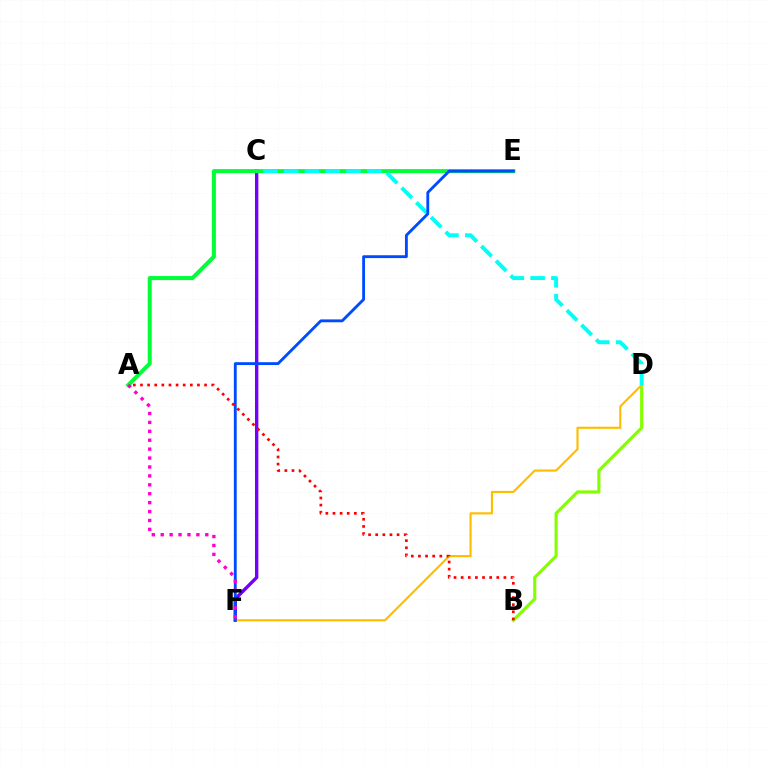{('C', 'F'): [{'color': '#7200ff', 'line_style': 'solid', 'thickness': 2.44}], ('B', 'D'): [{'color': '#84ff00', 'line_style': 'solid', 'thickness': 2.26}], ('A', 'E'): [{'color': '#00ff39', 'line_style': 'solid', 'thickness': 2.9}], ('D', 'F'): [{'color': '#ffbd00', 'line_style': 'solid', 'thickness': 1.54}], ('C', 'D'): [{'color': '#00fff6', 'line_style': 'dashed', 'thickness': 2.82}], ('E', 'F'): [{'color': '#004bff', 'line_style': 'solid', 'thickness': 2.06}], ('A', 'B'): [{'color': '#ff0000', 'line_style': 'dotted', 'thickness': 1.94}], ('A', 'F'): [{'color': '#ff00cf', 'line_style': 'dotted', 'thickness': 2.42}]}